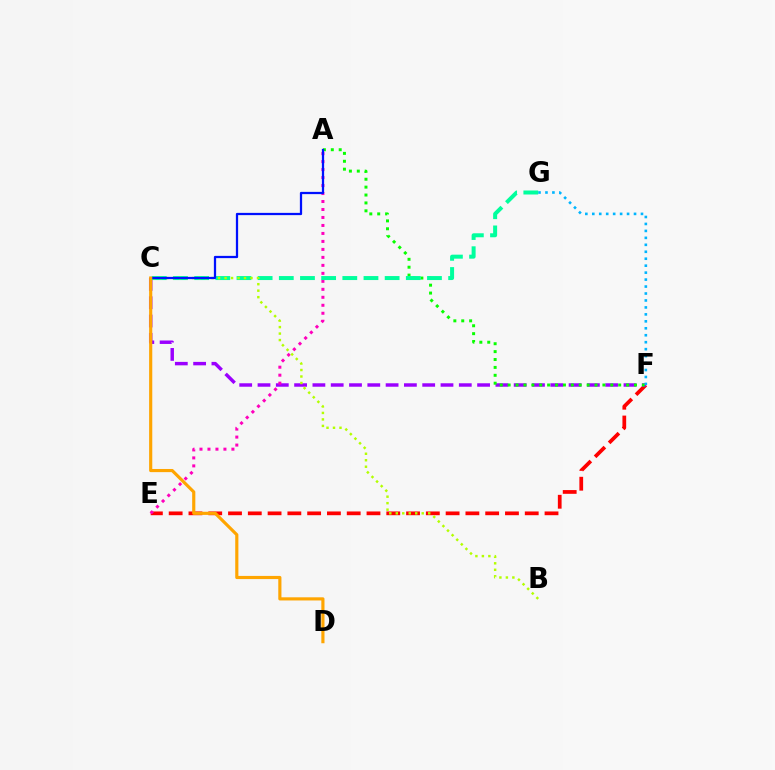{('E', 'F'): [{'color': '#ff0000', 'line_style': 'dashed', 'thickness': 2.69}], ('C', 'F'): [{'color': '#9b00ff', 'line_style': 'dashed', 'thickness': 2.49}], ('A', 'F'): [{'color': '#08ff00', 'line_style': 'dotted', 'thickness': 2.15}], ('A', 'E'): [{'color': '#ff00bd', 'line_style': 'dotted', 'thickness': 2.17}], ('F', 'G'): [{'color': '#00b5ff', 'line_style': 'dotted', 'thickness': 1.89}], ('C', 'G'): [{'color': '#00ff9d', 'line_style': 'dashed', 'thickness': 2.88}], ('B', 'C'): [{'color': '#b3ff00', 'line_style': 'dotted', 'thickness': 1.76}], ('A', 'C'): [{'color': '#0010ff', 'line_style': 'solid', 'thickness': 1.62}], ('C', 'D'): [{'color': '#ffa500', 'line_style': 'solid', 'thickness': 2.27}]}